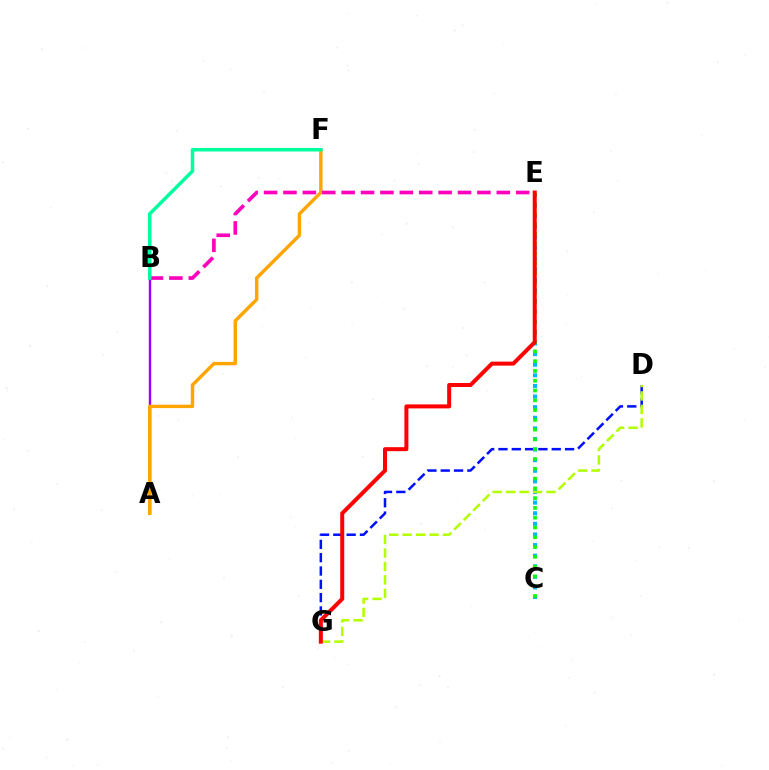{('D', 'G'): [{'color': '#0010ff', 'line_style': 'dashed', 'thickness': 1.81}, {'color': '#b3ff00', 'line_style': 'dashed', 'thickness': 1.83}], ('A', 'B'): [{'color': '#9b00ff', 'line_style': 'solid', 'thickness': 1.72}], ('A', 'F'): [{'color': '#ffa500', 'line_style': 'solid', 'thickness': 2.46}], ('C', 'E'): [{'color': '#00b5ff', 'line_style': 'dotted', 'thickness': 2.88}, {'color': '#08ff00', 'line_style': 'dotted', 'thickness': 2.66}], ('B', 'E'): [{'color': '#ff00bd', 'line_style': 'dashed', 'thickness': 2.63}], ('E', 'G'): [{'color': '#ff0000', 'line_style': 'solid', 'thickness': 2.88}], ('B', 'F'): [{'color': '#00ff9d', 'line_style': 'solid', 'thickness': 2.52}]}